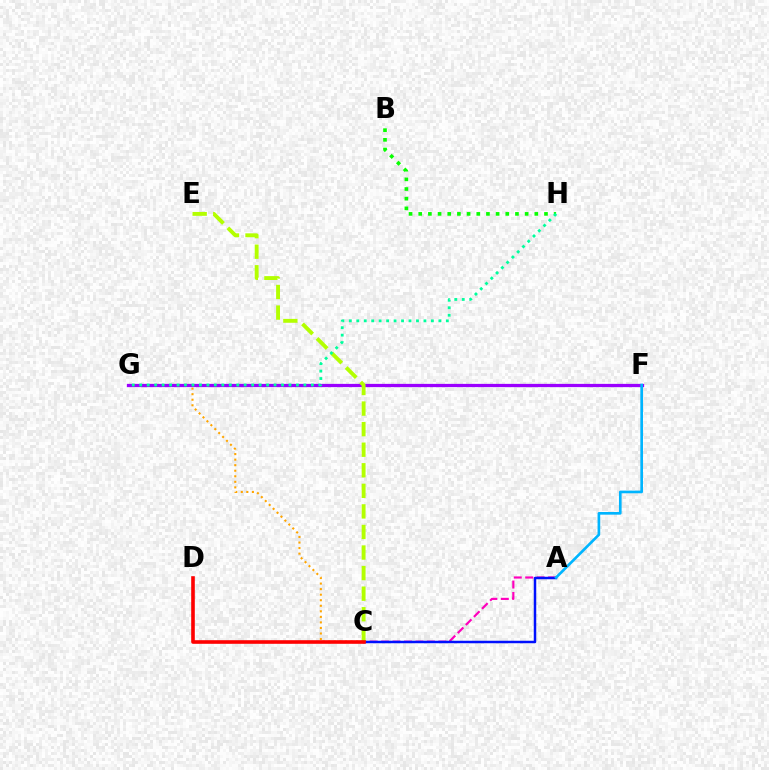{('A', 'C'): [{'color': '#ff00bd', 'line_style': 'dashed', 'thickness': 1.56}, {'color': '#0010ff', 'line_style': 'solid', 'thickness': 1.79}], ('C', 'G'): [{'color': '#ffa500', 'line_style': 'dotted', 'thickness': 1.51}], ('F', 'G'): [{'color': '#9b00ff', 'line_style': 'solid', 'thickness': 2.34}], ('C', 'E'): [{'color': '#b3ff00', 'line_style': 'dashed', 'thickness': 2.79}], ('C', 'D'): [{'color': '#ff0000', 'line_style': 'solid', 'thickness': 2.6}], ('B', 'H'): [{'color': '#08ff00', 'line_style': 'dotted', 'thickness': 2.63}], ('A', 'F'): [{'color': '#00b5ff', 'line_style': 'solid', 'thickness': 1.91}], ('G', 'H'): [{'color': '#00ff9d', 'line_style': 'dotted', 'thickness': 2.03}]}